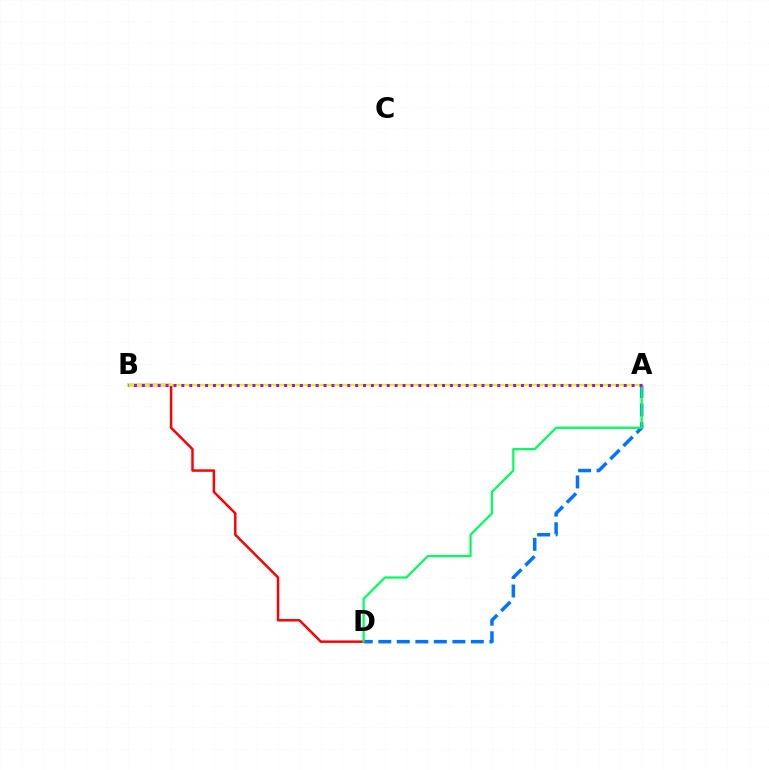{('A', 'D'): [{'color': '#0074ff', 'line_style': 'dashed', 'thickness': 2.52}, {'color': '#00ff5c', 'line_style': 'solid', 'thickness': 1.61}], ('B', 'D'): [{'color': '#ff0000', 'line_style': 'solid', 'thickness': 1.77}], ('A', 'B'): [{'color': '#d1ff00', 'line_style': 'solid', 'thickness': 1.57}, {'color': '#b900ff', 'line_style': 'dotted', 'thickness': 2.15}]}